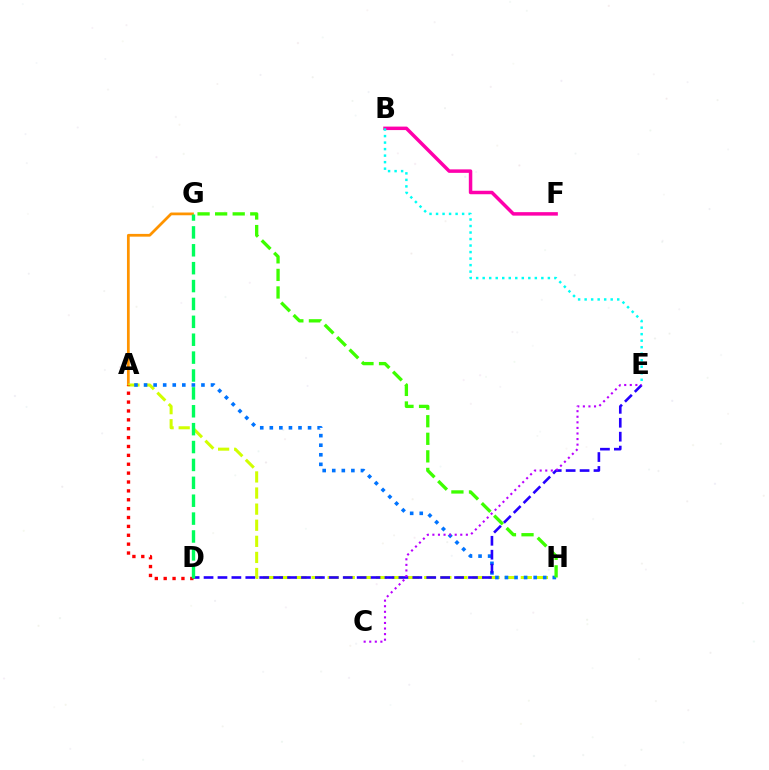{('A', 'G'): [{'color': '#ff9400', 'line_style': 'solid', 'thickness': 1.98}], ('B', 'F'): [{'color': '#ff00ac', 'line_style': 'solid', 'thickness': 2.5}], ('A', 'H'): [{'color': '#d1ff00', 'line_style': 'dashed', 'thickness': 2.19}, {'color': '#0074ff', 'line_style': 'dotted', 'thickness': 2.6}], ('D', 'E'): [{'color': '#2500ff', 'line_style': 'dashed', 'thickness': 1.89}], ('A', 'D'): [{'color': '#ff0000', 'line_style': 'dotted', 'thickness': 2.41}], ('D', 'G'): [{'color': '#00ff5c', 'line_style': 'dashed', 'thickness': 2.43}], ('B', 'E'): [{'color': '#00fff6', 'line_style': 'dotted', 'thickness': 1.77}], ('G', 'H'): [{'color': '#3dff00', 'line_style': 'dashed', 'thickness': 2.39}], ('C', 'E'): [{'color': '#b900ff', 'line_style': 'dotted', 'thickness': 1.52}]}